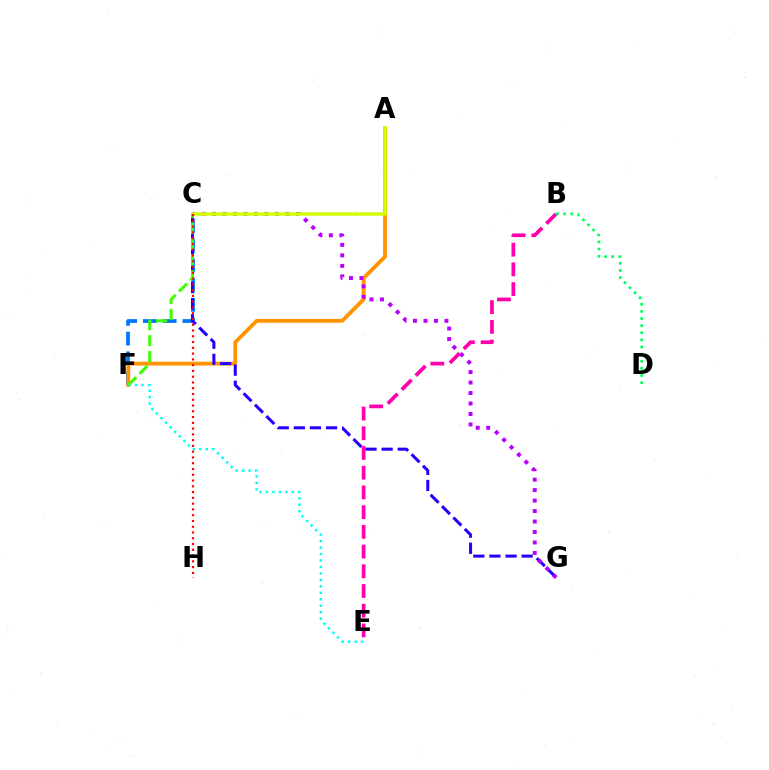{('B', 'E'): [{'color': '#ff00ac', 'line_style': 'dashed', 'thickness': 2.68}], ('C', 'F'): [{'color': '#0074ff', 'line_style': 'dashed', 'thickness': 2.68}, {'color': '#3dff00', 'line_style': 'dashed', 'thickness': 2.16}], ('A', 'F'): [{'color': '#ff9400', 'line_style': 'solid', 'thickness': 2.75}], ('C', 'G'): [{'color': '#2500ff', 'line_style': 'dashed', 'thickness': 2.19}, {'color': '#b900ff', 'line_style': 'dotted', 'thickness': 2.85}], ('B', 'D'): [{'color': '#00ff5c', 'line_style': 'dotted', 'thickness': 1.93}], ('A', 'C'): [{'color': '#d1ff00', 'line_style': 'solid', 'thickness': 2.53}], ('E', 'F'): [{'color': '#00fff6', 'line_style': 'dotted', 'thickness': 1.76}], ('C', 'H'): [{'color': '#ff0000', 'line_style': 'dotted', 'thickness': 1.57}]}